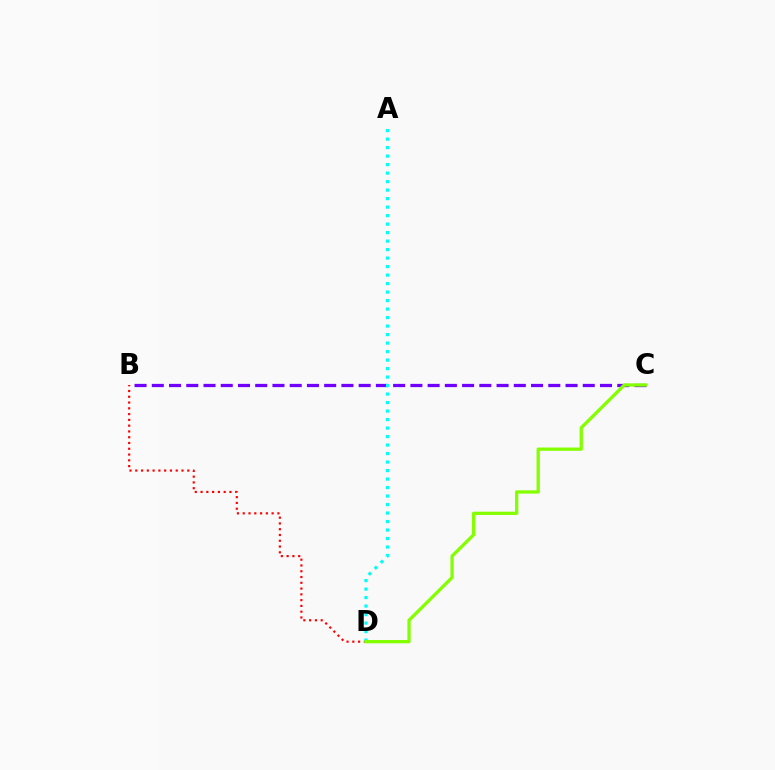{('B', 'D'): [{'color': '#ff0000', 'line_style': 'dotted', 'thickness': 1.57}], ('B', 'C'): [{'color': '#7200ff', 'line_style': 'dashed', 'thickness': 2.34}], ('A', 'D'): [{'color': '#00fff6', 'line_style': 'dotted', 'thickness': 2.31}], ('C', 'D'): [{'color': '#84ff00', 'line_style': 'solid', 'thickness': 2.36}]}